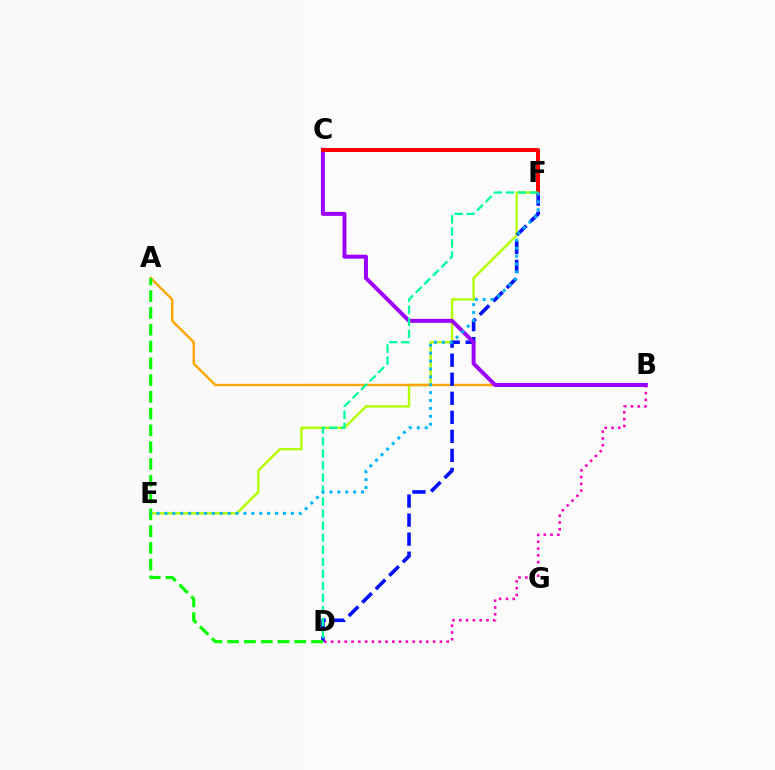{('E', 'F'): [{'color': '#b3ff00', 'line_style': 'solid', 'thickness': 1.74}, {'color': '#00b5ff', 'line_style': 'dotted', 'thickness': 2.15}], ('B', 'D'): [{'color': '#ff00bd', 'line_style': 'dotted', 'thickness': 1.85}], ('A', 'B'): [{'color': '#ffa500', 'line_style': 'solid', 'thickness': 1.75}], ('D', 'F'): [{'color': '#0010ff', 'line_style': 'dashed', 'thickness': 2.59}, {'color': '#00ff9d', 'line_style': 'dashed', 'thickness': 1.63}], ('B', 'C'): [{'color': '#9b00ff', 'line_style': 'solid', 'thickness': 2.85}], ('A', 'D'): [{'color': '#08ff00', 'line_style': 'dashed', 'thickness': 2.28}], ('C', 'F'): [{'color': '#ff0000', 'line_style': 'solid', 'thickness': 2.89}]}